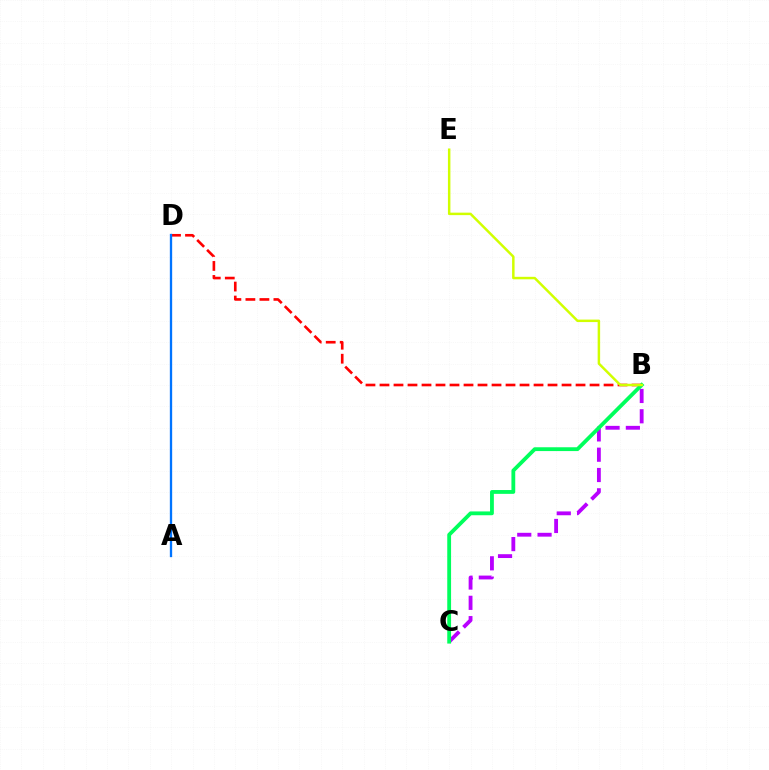{('B', 'D'): [{'color': '#ff0000', 'line_style': 'dashed', 'thickness': 1.9}], ('B', 'C'): [{'color': '#b900ff', 'line_style': 'dashed', 'thickness': 2.76}, {'color': '#00ff5c', 'line_style': 'solid', 'thickness': 2.75}], ('B', 'E'): [{'color': '#d1ff00', 'line_style': 'solid', 'thickness': 1.79}], ('A', 'D'): [{'color': '#0074ff', 'line_style': 'solid', 'thickness': 1.67}]}